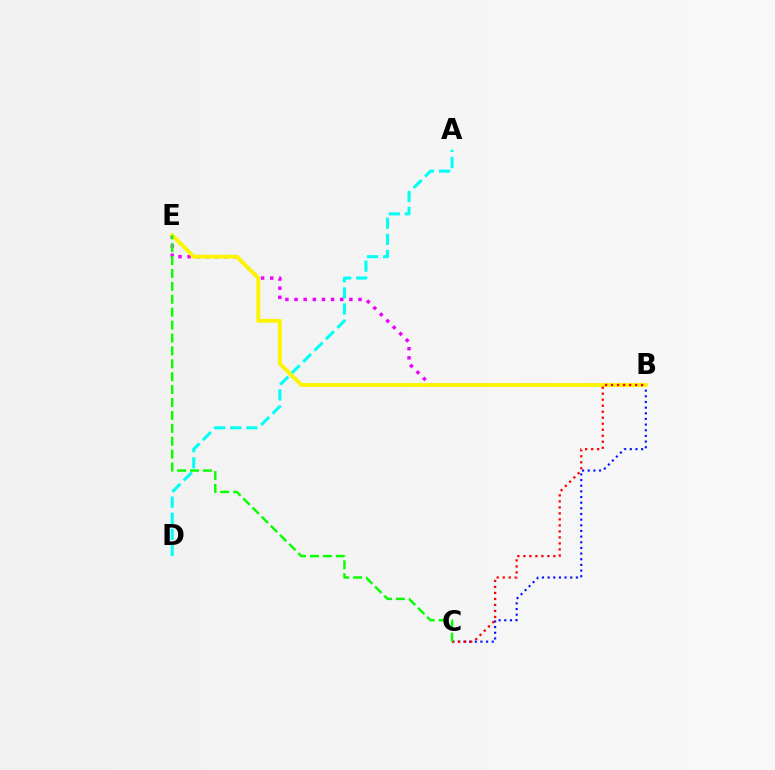{('B', 'C'): [{'color': '#0010ff', 'line_style': 'dotted', 'thickness': 1.54}, {'color': '#ff0000', 'line_style': 'dotted', 'thickness': 1.63}], ('A', 'D'): [{'color': '#00fff6', 'line_style': 'dashed', 'thickness': 2.19}], ('B', 'E'): [{'color': '#ee00ff', 'line_style': 'dotted', 'thickness': 2.48}, {'color': '#fcf500', 'line_style': 'solid', 'thickness': 2.77}], ('C', 'E'): [{'color': '#08ff00', 'line_style': 'dashed', 'thickness': 1.75}]}